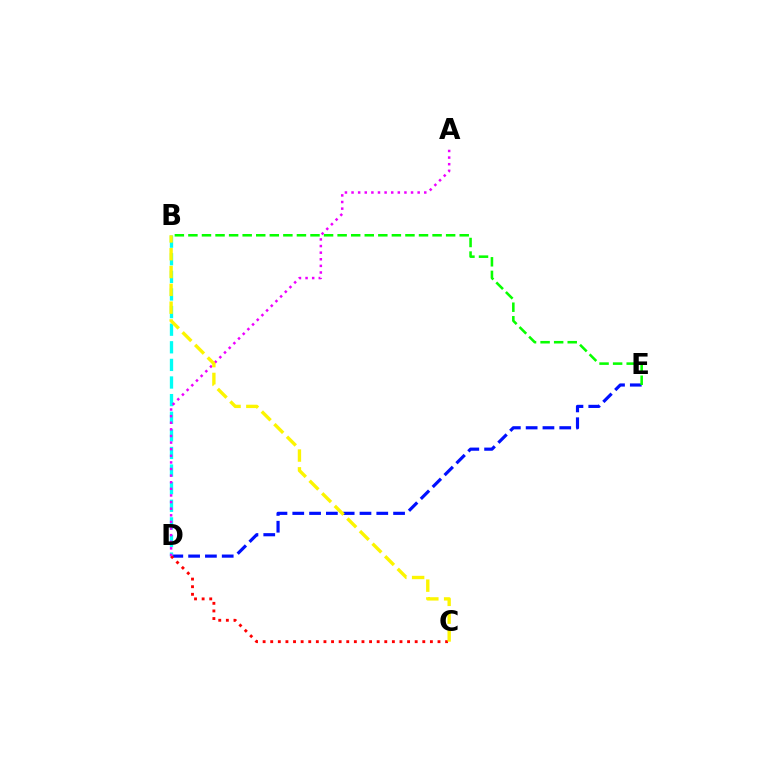{('D', 'E'): [{'color': '#0010ff', 'line_style': 'dashed', 'thickness': 2.28}], ('B', 'D'): [{'color': '#00fff6', 'line_style': 'dashed', 'thickness': 2.39}], ('C', 'D'): [{'color': '#ff0000', 'line_style': 'dotted', 'thickness': 2.07}], ('B', 'E'): [{'color': '#08ff00', 'line_style': 'dashed', 'thickness': 1.84}], ('A', 'D'): [{'color': '#ee00ff', 'line_style': 'dotted', 'thickness': 1.8}], ('B', 'C'): [{'color': '#fcf500', 'line_style': 'dashed', 'thickness': 2.42}]}